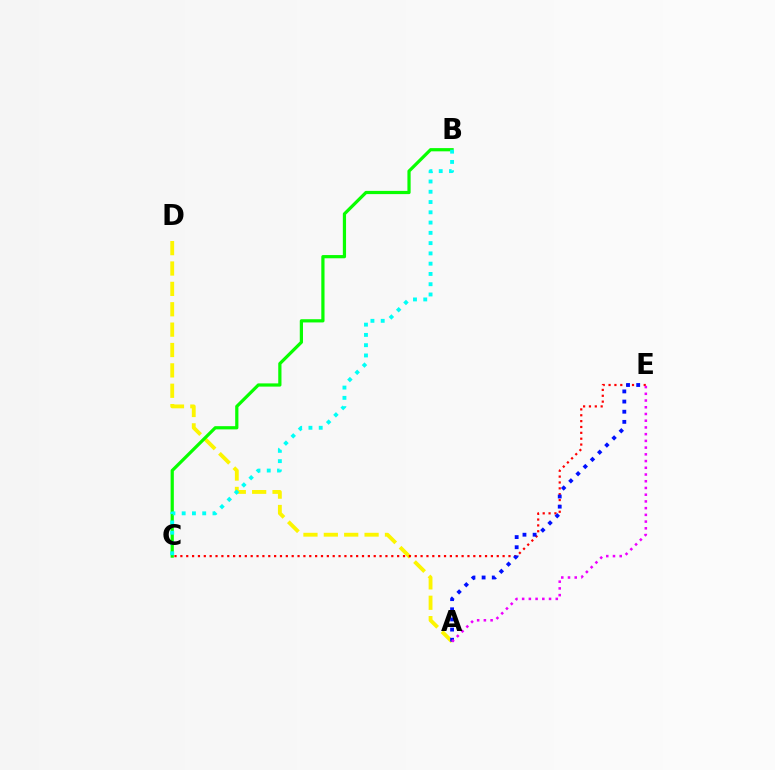{('A', 'D'): [{'color': '#fcf500', 'line_style': 'dashed', 'thickness': 2.77}], ('C', 'E'): [{'color': '#ff0000', 'line_style': 'dotted', 'thickness': 1.59}], ('B', 'C'): [{'color': '#08ff00', 'line_style': 'solid', 'thickness': 2.32}, {'color': '#00fff6', 'line_style': 'dotted', 'thickness': 2.79}], ('A', 'E'): [{'color': '#0010ff', 'line_style': 'dotted', 'thickness': 2.76}, {'color': '#ee00ff', 'line_style': 'dotted', 'thickness': 1.83}]}